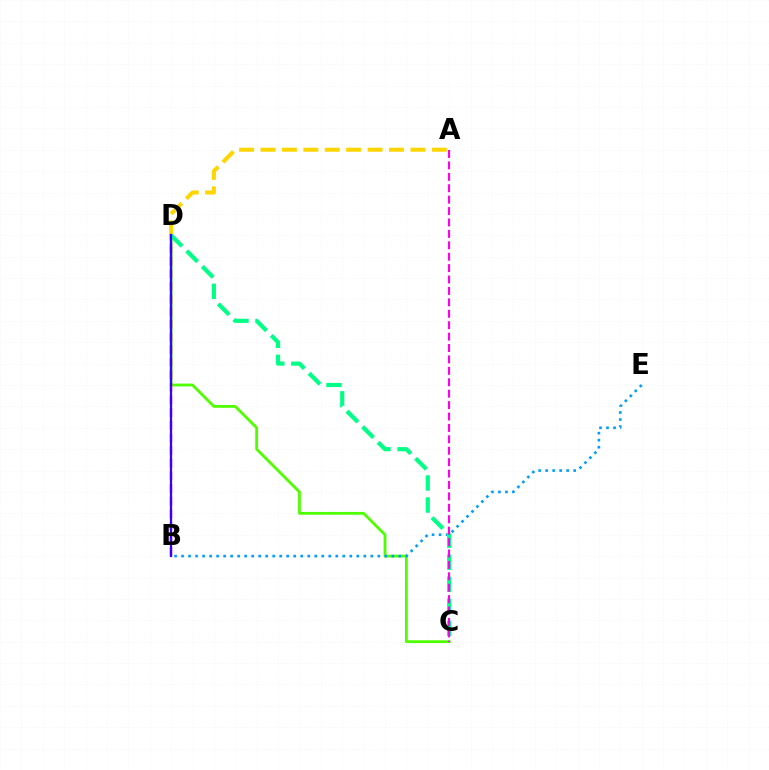{('C', 'D'): [{'color': '#4fff00', 'line_style': 'solid', 'thickness': 2.02}, {'color': '#00ff86', 'line_style': 'dashed', 'thickness': 2.99}], ('A', 'D'): [{'color': '#ffd500', 'line_style': 'dashed', 'thickness': 2.91}], ('B', 'D'): [{'color': '#ff0000', 'line_style': 'dashed', 'thickness': 1.72}, {'color': '#3700ff', 'line_style': 'solid', 'thickness': 1.6}], ('B', 'E'): [{'color': '#009eff', 'line_style': 'dotted', 'thickness': 1.9}], ('A', 'C'): [{'color': '#ff00ed', 'line_style': 'dashed', 'thickness': 1.55}]}